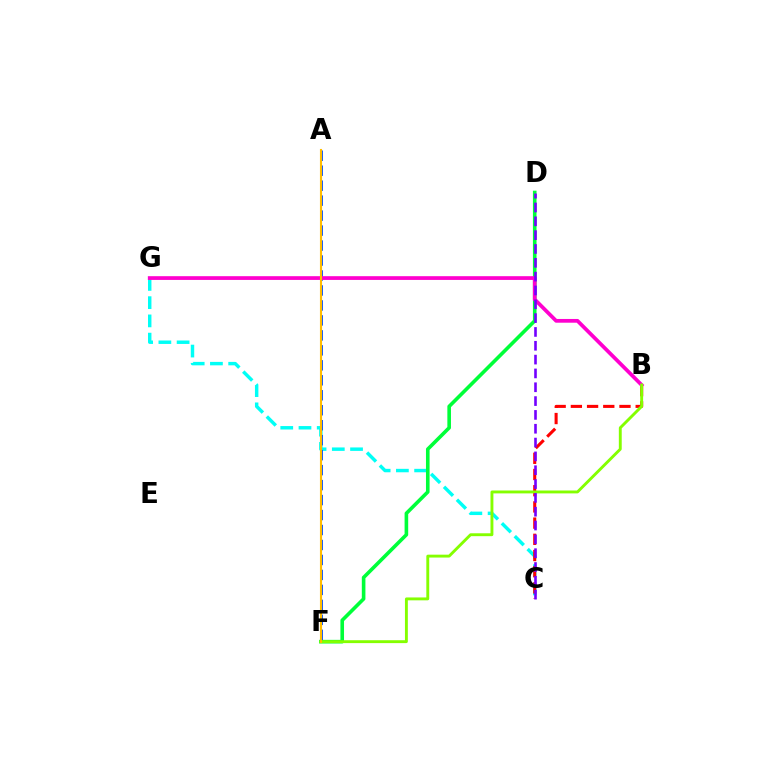{('C', 'G'): [{'color': '#00fff6', 'line_style': 'dashed', 'thickness': 2.48}], ('D', 'F'): [{'color': '#00ff39', 'line_style': 'solid', 'thickness': 2.6}], ('B', 'C'): [{'color': '#ff0000', 'line_style': 'dashed', 'thickness': 2.2}], ('A', 'F'): [{'color': '#004bff', 'line_style': 'dashed', 'thickness': 2.03}, {'color': '#ffbd00', 'line_style': 'solid', 'thickness': 1.52}], ('B', 'G'): [{'color': '#ff00cf', 'line_style': 'solid', 'thickness': 2.69}], ('B', 'F'): [{'color': '#84ff00', 'line_style': 'solid', 'thickness': 2.08}], ('C', 'D'): [{'color': '#7200ff', 'line_style': 'dashed', 'thickness': 1.88}]}